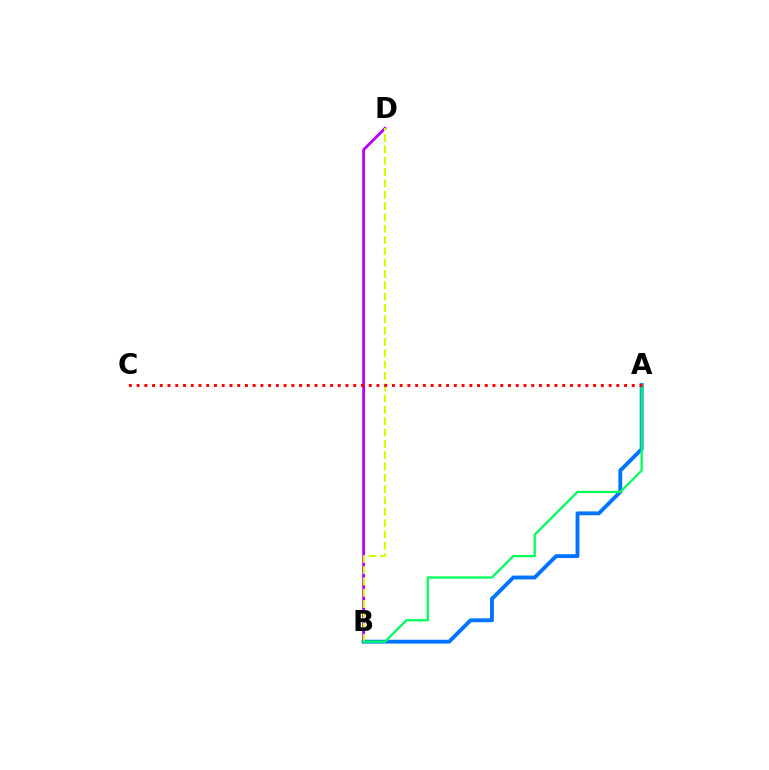{('B', 'D'): [{'color': '#b900ff', 'line_style': 'solid', 'thickness': 2.03}, {'color': '#d1ff00', 'line_style': 'dashed', 'thickness': 1.54}], ('A', 'B'): [{'color': '#0074ff', 'line_style': 'solid', 'thickness': 2.78}, {'color': '#00ff5c', 'line_style': 'solid', 'thickness': 1.64}], ('A', 'C'): [{'color': '#ff0000', 'line_style': 'dotted', 'thickness': 2.1}]}